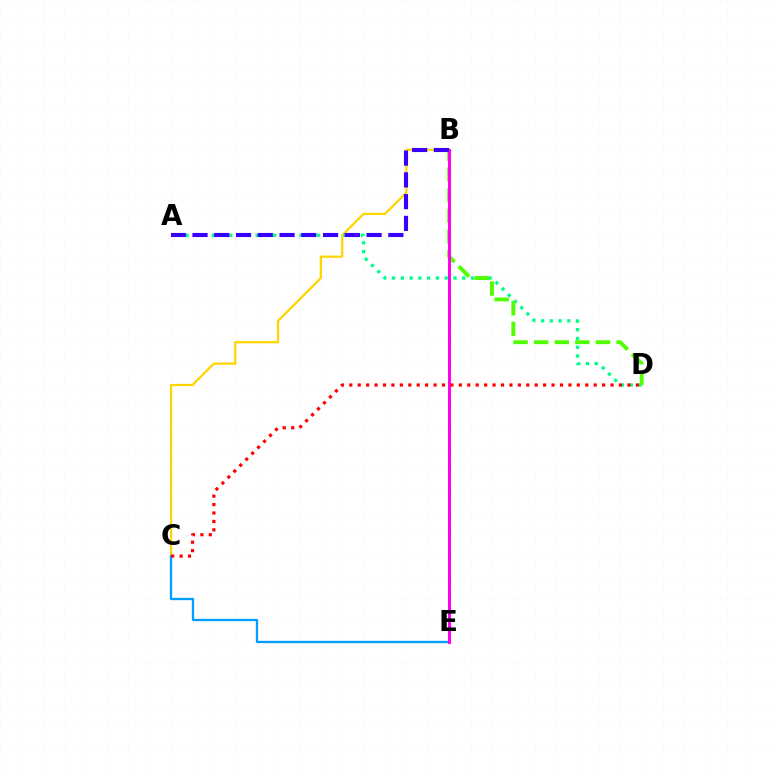{('B', 'C'): [{'color': '#ffd500', 'line_style': 'solid', 'thickness': 1.61}], ('A', 'D'): [{'color': '#00ff86', 'line_style': 'dotted', 'thickness': 2.38}], ('B', 'D'): [{'color': '#4fff00', 'line_style': 'dashed', 'thickness': 2.8}], ('C', 'E'): [{'color': '#009eff', 'line_style': 'solid', 'thickness': 1.66}], ('B', 'E'): [{'color': '#ff00ed', 'line_style': 'solid', 'thickness': 2.13}], ('A', 'B'): [{'color': '#3700ff', 'line_style': 'dashed', 'thickness': 2.96}], ('C', 'D'): [{'color': '#ff0000', 'line_style': 'dotted', 'thickness': 2.29}]}